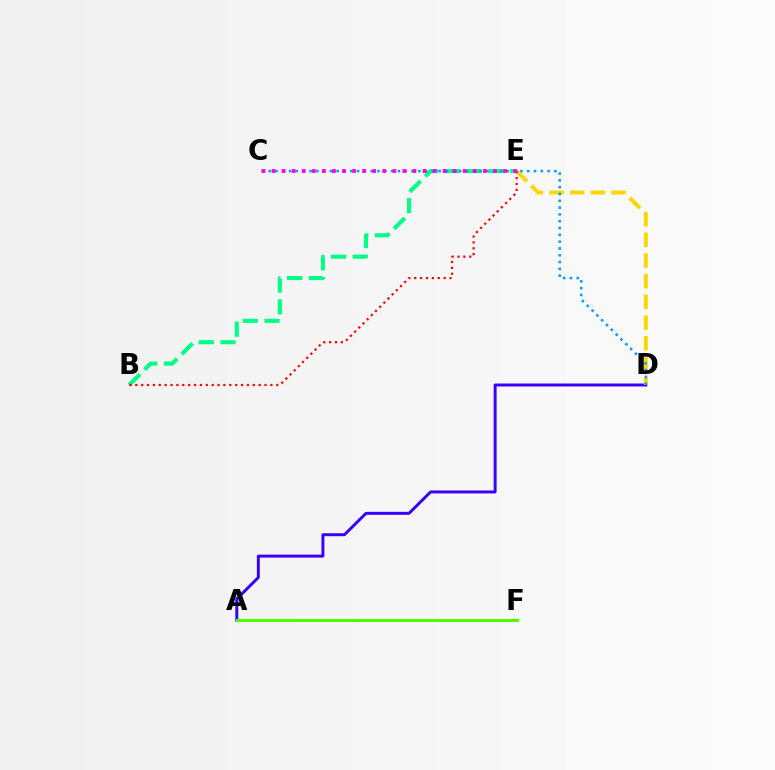{('B', 'E'): [{'color': '#00ff86', 'line_style': 'dashed', 'thickness': 2.96}, {'color': '#ff0000', 'line_style': 'dotted', 'thickness': 1.6}], ('A', 'D'): [{'color': '#3700ff', 'line_style': 'solid', 'thickness': 2.13}], ('D', 'E'): [{'color': '#ffd500', 'line_style': 'dashed', 'thickness': 2.81}], ('A', 'F'): [{'color': '#4fff00', 'line_style': 'solid', 'thickness': 2.21}], ('C', 'D'): [{'color': '#009eff', 'line_style': 'dotted', 'thickness': 1.85}], ('C', 'E'): [{'color': '#ff00ed', 'line_style': 'dotted', 'thickness': 2.73}]}